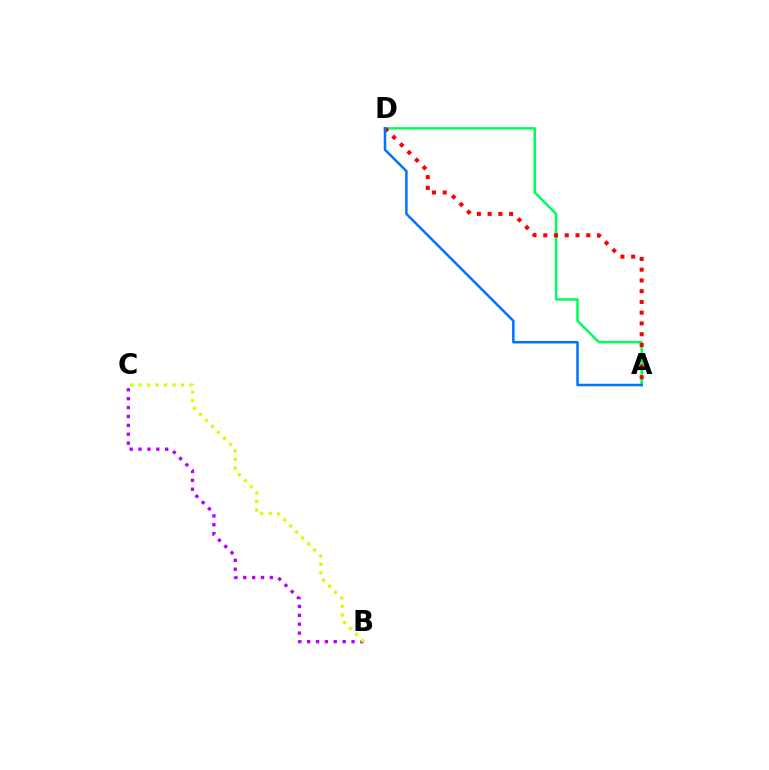{('A', 'D'): [{'color': '#00ff5c', 'line_style': 'solid', 'thickness': 1.82}, {'color': '#ff0000', 'line_style': 'dotted', 'thickness': 2.92}, {'color': '#0074ff', 'line_style': 'solid', 'thickness': 1.81}], ('B', 'C'): [{'color': '#b900ff', 'line_style': 'dotted', 'thickness': 2.41}, {'color': '#d1ff00', 'line_style': 'dotted', 'thickness': 2.31}]}